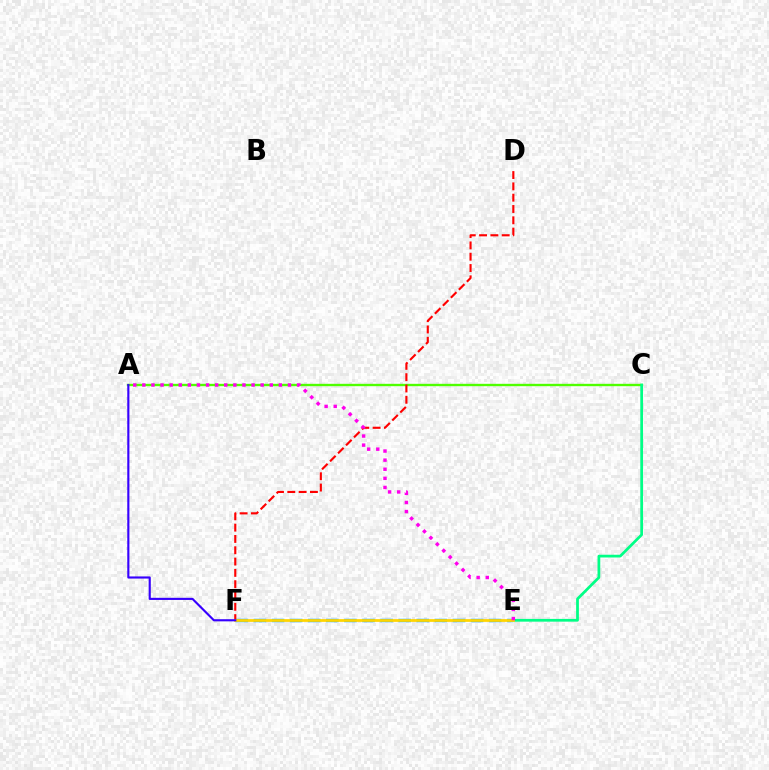{('E', 'F'): [{'color': '#009eff', 'line_style': 'dashed', 'thickness': 2.46}, {'color': '#ffd500', 'line_style': 'solid', 'thickness': 1.97}], ('A', 'C'): [{'color': '#4fff00', 'line_style': 'solid', 'thickness': 1.7}], ('D', 'F'): [{'color': '#ff0000', 'line_style': 'dashed', 'thickness': 1.54}], ('C', 'E'): [{'color': '#00ff86', 'line_style': 'solid', 'thickness': 1.98}], ('A', 'E'): [{'color': '#ff00ed', 'line_style': 'dotted', 'thickness': 2.47}], ('A', 'F'): [{'color': '#3700ff', 'line_style': 'solid', 'thickness': 1.54}]}